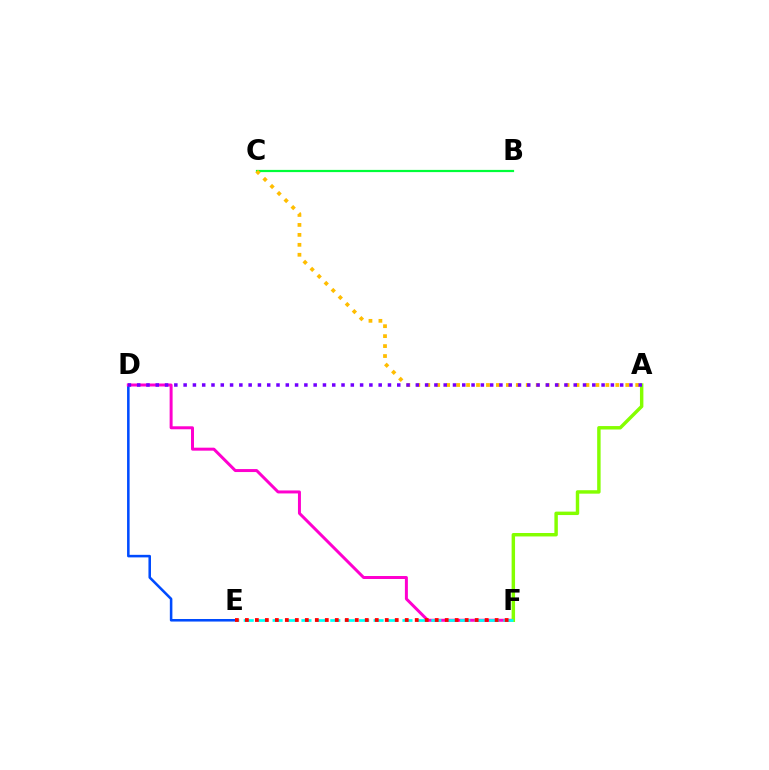{('D', 'E'): [{'color': '#004bff', 'line_style': 'solid', 'thickness': 1.84}], ('D', 'F'): [{'color': '#ff00cf', 'line_style': 'solid', 'thickness': 2.15}], ('B', 'C'): [{'color': '#00ff39', 'line_style': 'solid', 'thickness': 1.59}], ('A', 'F'): [{'color': '#84ff00', 'line_style': 'solid', 'thickness': 2.48}], ('E', 'F'): [{'color': '#00fff6', 'line_style': 'dashed', 'thickness': 1.96}, {'color': '#ff0000', 'line_style': 'dotted', 'thickness': 2.71}], ('A', 'C'): [{'color': '#ffbd00', 'line_style': 'dotted', 'thickness': 2.7}], ('A', 'D'): [{'color': '#7200ff', 'line_style': 'dotted', 'thickness': 2.52}]}